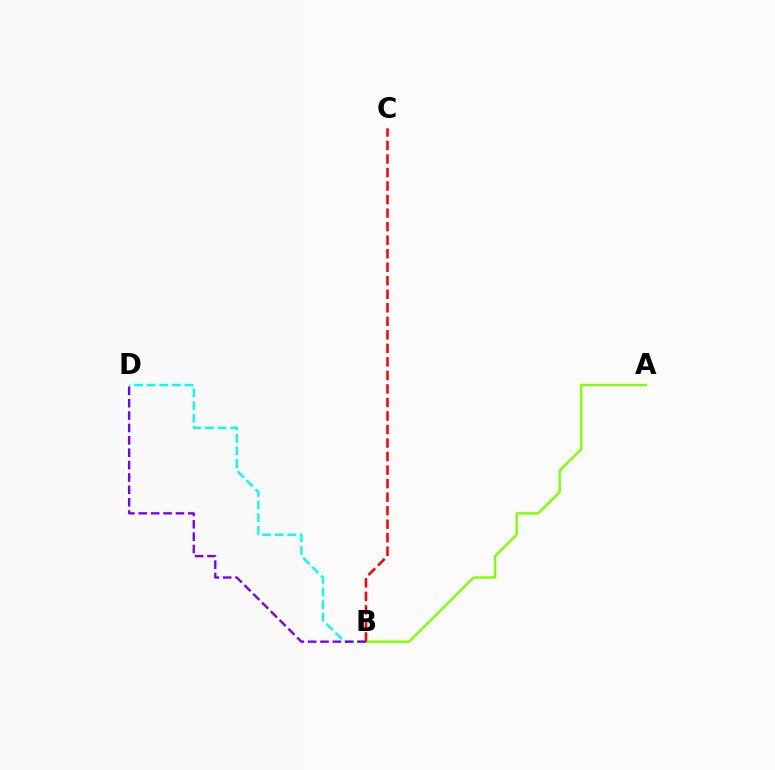{('A', 'B'): [{'color': '#84ff00', 'line_style': 'solid', 'thickness': 1.72}], ('B', 'D'): [{'color': '#00fff6', 'line_style': 'dashed', 'thickness': 1.72}, {'color': '#7200ff', 'line_style': 'dashed', 'thickness': 1.68}], ('B', 'C'): [{'color': '#ff0000', 'line_style': 'dashed', 'thickness': 1.84}]}